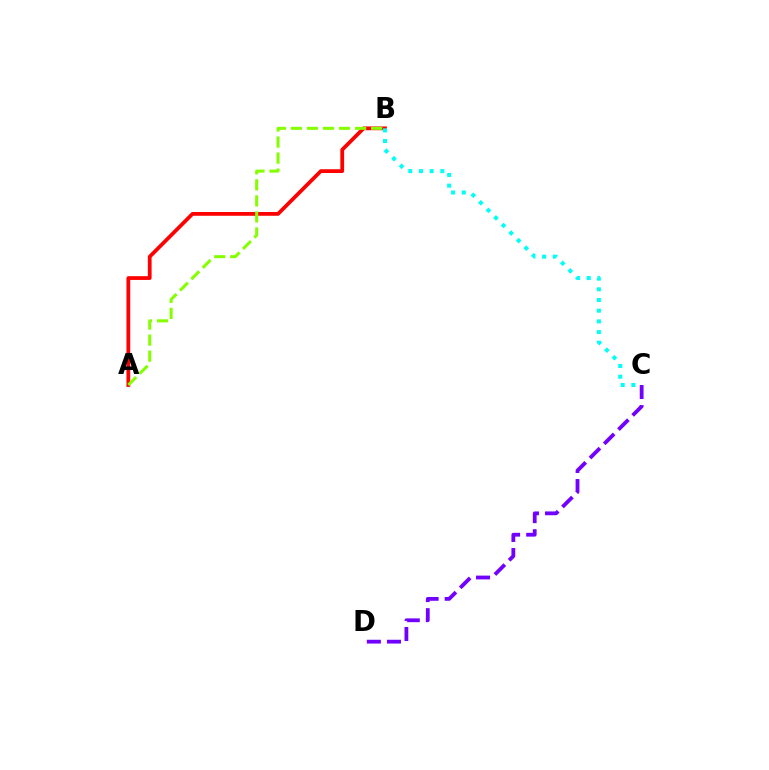{('A', 'B'): [{'color': '#ff0000', 'line_style': 'solid', 'thickness': 2.71}, {'color': '#84ff00', 'line_style': 'dashed', 'thickness': 2.18}], ('B', 'C'): [{'color': '#00fff6', 'line_style': 'dotted', 'thickness': 2.91}], ('C', 'D'): [{'color': '#7200ff', 'line_style': 'dashed', 'thickness': 2.73}]}